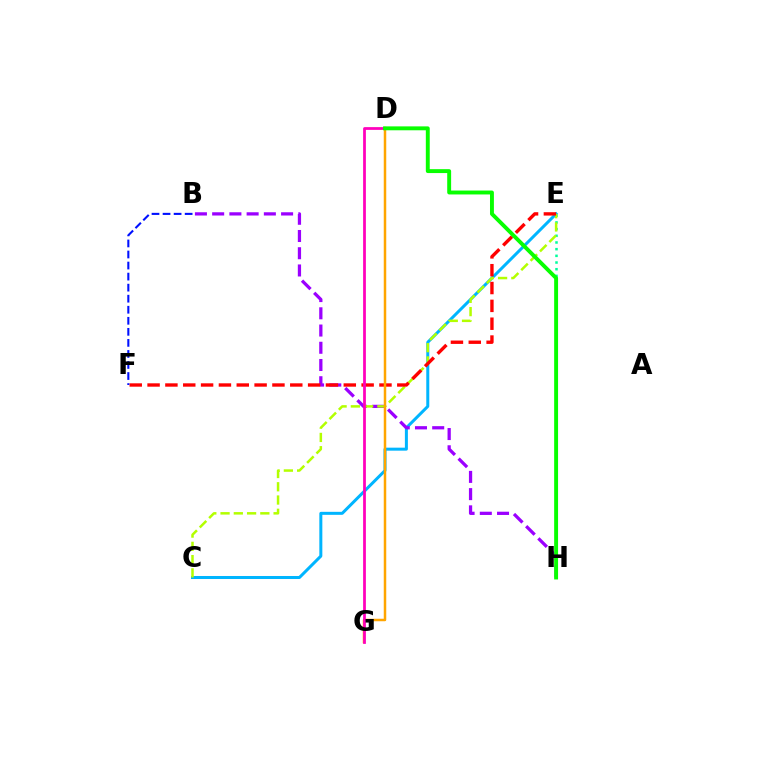{('C', 'E'): [{'color': '#00b5ff', 'line_style': 'solid', 'thickness': 2.16}, {'color': '#b3ff00', 'line_style': 'dashed', 'thickness': 1.8}], ('E', 'H'): [{'color': '#00ff9d', 'line_style': 'dotted', 'thickness': 1.81}], ('B', 'H'): [{'color': '#9b00ff', 'line_style': 'dashed', 'thickness': 2.34}], ('E', 'F'): [{'color': '#ff0000', 'line_style': 'dashed', 'thickness': 2.42}], ('B', 'F'): [{'color': '#0010ff', 'line_style': 'dashed', 'thickness': 1.5}], ('D', 'G'): [{'color': '#ffa500', 'line_style': 'solid', 'thickness': 1.79}, {'color': '#ff00bd', 'line_style': 'solid', 'thickness': 1.99}], ('D', 'H'): [{'color': '#08ff00', 'line_style': 'solid', 'thickness': 2.81}]}